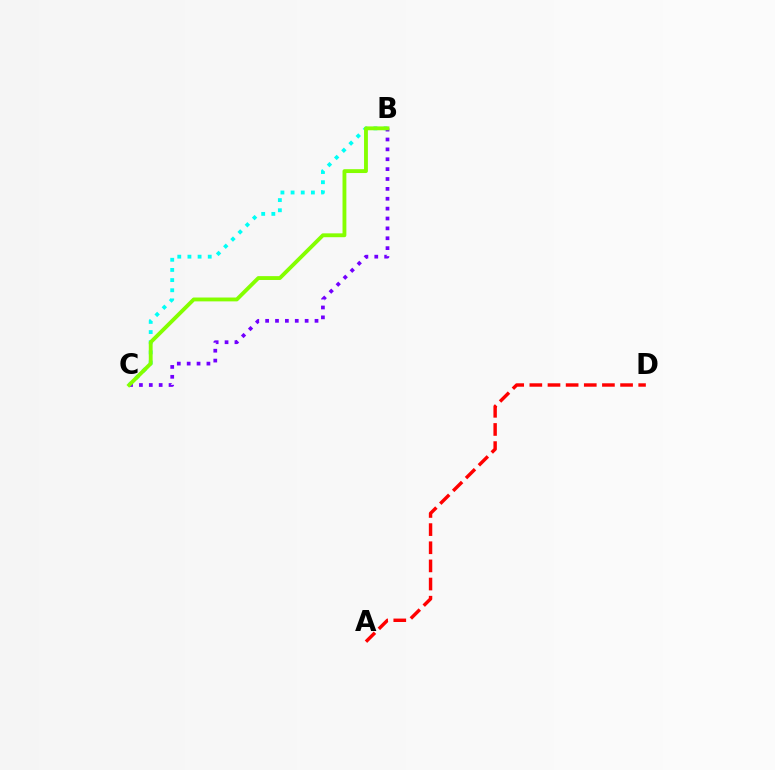{('B', 'C'): [{'color': '#00fff6', 'line_style': 'dotted', 'thickness': 2.76}, {'color': '#7200ff', 'line_style': 'dotted', 'thickness': 2.68}, {'color': '#84ff00', 'line_style': 'solid', 'thickness': 2.77}], ('A', 'D'): [{'color': '#ff0000', 'line_style': 'dashed', 'thickness': 2.47}]}